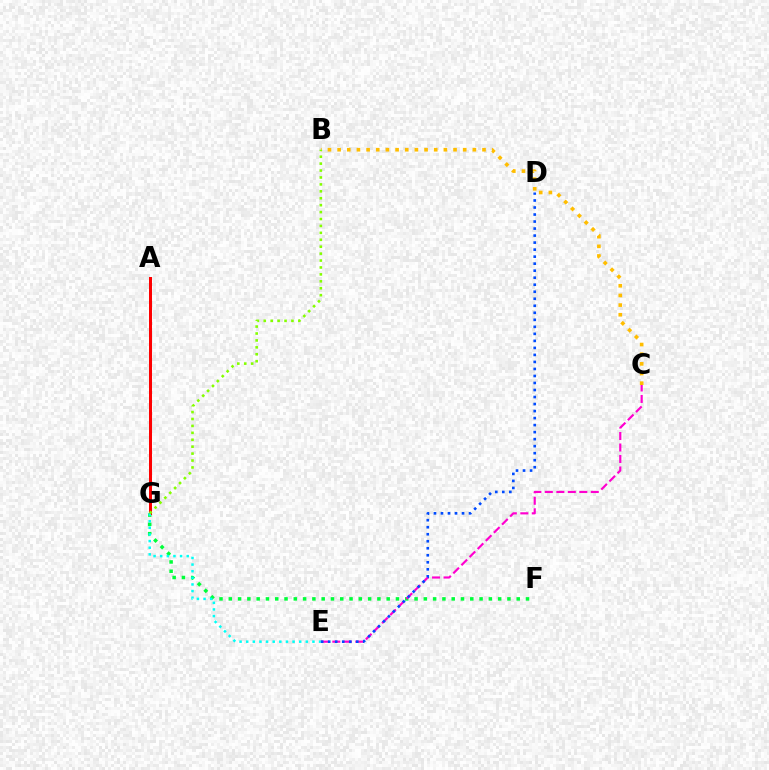{('F', 'G'): [{'color': '#00ff39', 'line_style': 'dotted', 'thickness': 2.52}], ('B', 'C'): [{'color': '#ffbd00', 'line_style': 'dotted', 'thickness': 2.62}], ('A', 'G'): [{'color': '#7200ff', 'line_style': 'dotted', 'thickness': 1.89}, {'color': '#ff0000', 'line_style': 'solid', 'thickness': 2.15}], ('C', 'E'): [{'color': '#ff00cf', 'line_style': 'dashed', 'thickness': 1.56}], ('E', 'G'): [{'color': '#00fff6', 'line_style': 'dotted', 'thickness': 1.8}], ('B', 'G'): [{'color': '#84ff00', 'line_style': 'dotted', 'thickness': 1.88}], ('D', 'E'): [{'color': '#004bff', 'line_style': 'dotted', 'thickness': 1.91}]}